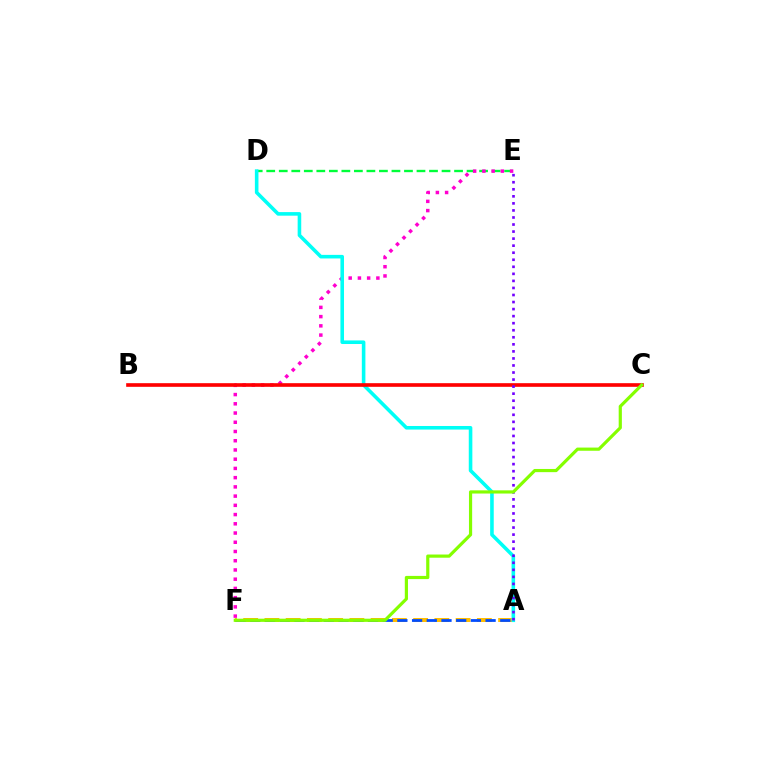{('D', 'E'): [{'color': '#00ff39', 'line_style': 'dashed', 'thickness': 1.7}], ('E', 'F'): [{'color': '#ff00cf', 'line_style': 'dotted', 'thickness': 2.51}], ('A', 'F'): [{'color': '#ffbd00', 'line_style': 'dashed', 'thickness': 2.89}, {'color': '#004bff', 'line_style': 'dashed', 'thickness': 2.0}], ('A', 'D'): [{'color': '#00fff6', 'line_style': 'solid', 'thickness': 2.58}], ('B', 'C'): [{'color': '#ff0000', 'line_style': 'solid', 'thickness': 2.62}], ('A', 'E'): [{'color': '#7200ff', 'line_style': 'dotted', 'thickness': 1.91}], ('C', 'F'): [{'color': '#84ff00', 'line_style': 'solid', 'thickness': 2.29}]}